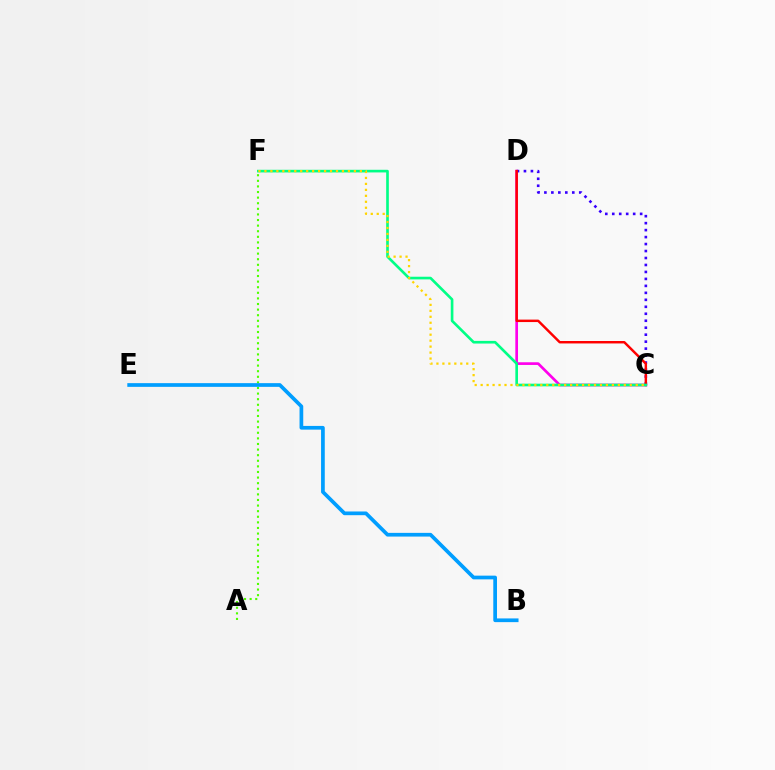{('C', 'D'): [{'color': '#ff00ed', 'line_style': 'solid', 'thickness': 1.93}, {'color': '#3700ff', 'line_style': 'dotted', 'thickness': 1.89}, {'color': '#ff0000', 'line_style': 'solid', 'thickness': 1.76}], ('C', 'F'): [{'color': '#00ff86', 'line_style': 'solid', 'thickness': 1.9}, {'color': '#ffd500', 'line_style': 'dotted', 'thickness': 1.62}], ('A', 'F'): [{'color': '#4fff00', 'line_style': 'dotted', 'thickness': 1.52}], ('B', 'E'): [{'color': '#009eff', 'line_style': 'solid', 'thickness': 2.67}]}